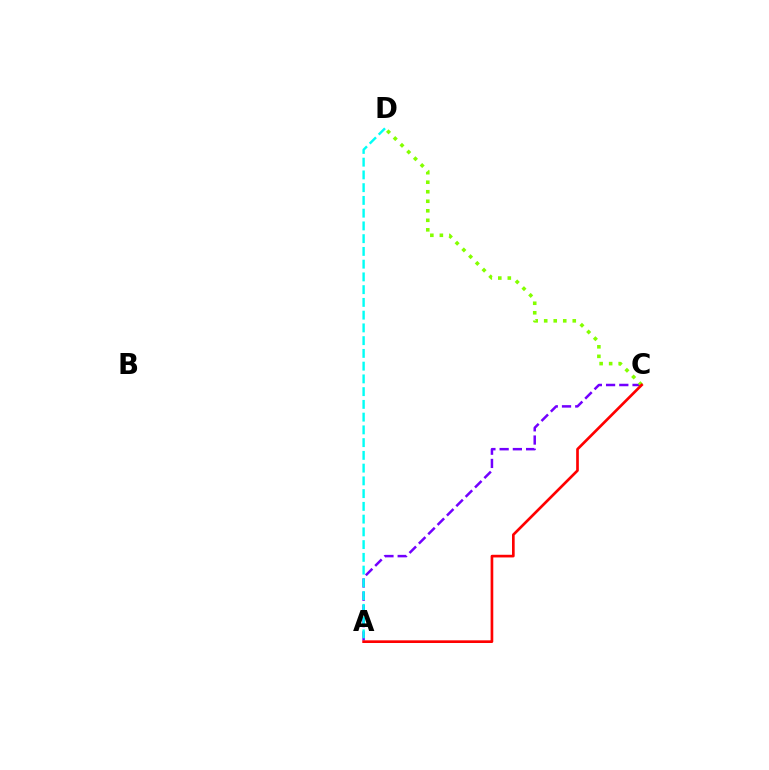{('A', 'C'): [{'color': '#7200ff', 'line_style': 'dashed', 'thickness': 1.8}, {'color': '#ff0000', 'line_style': 'solid', 'thickness': 1.92}], ('C', 'D'): [{'color': '#84ff00', 'line_style': 'dotted', 'thickness': 2.59}], ('A', 'D'): [{'color': '#00fff6', 'line_style': 'dashed', 'thickness': 1.73}]}